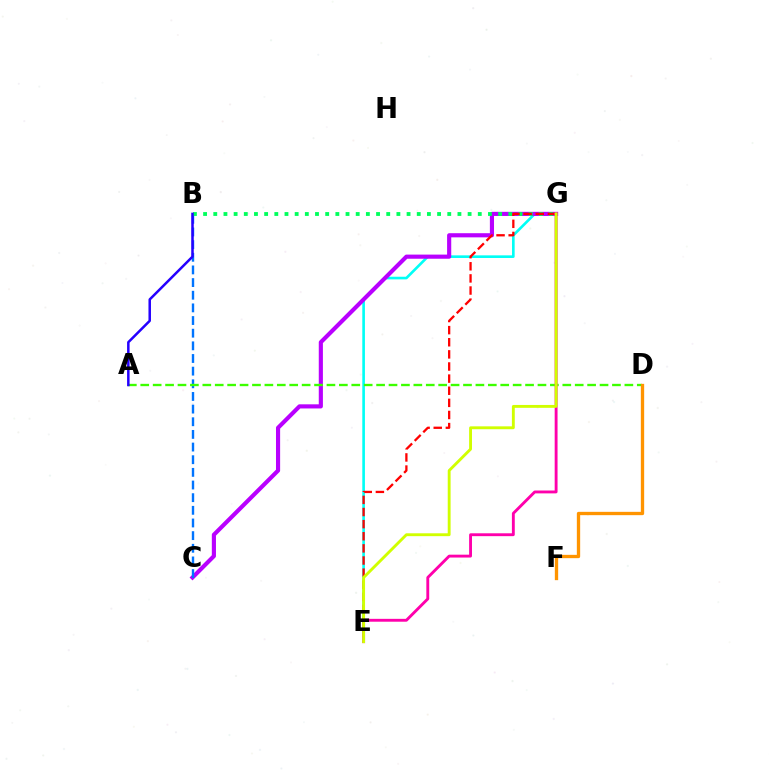{('E', 'G'): [{'color': '#00fff6', 'line_style': 'solid', 'thickness': 1.9}, {'color': '#ff0000', 'line_style': 'dashed', 'thickness': 1.65}, {'color': '#ff00ac', 'line_style': 'solid', 'thickness': 2.07}, {'color': '#d1ff00', 'line_style': 'solid', 'thickness': 2.07}], ('C', 'G'): [{'color': '#b900ff', 'line_style': 'solid', 'thickness': 2.98}], ('B', 'C'): [{'color': '#0074ff', 'line_style': 'dashed', 'thickness': 1.72}], ('A', 'D'): [{'color': '#3dff00', 'line_style': 'dashed', 'thickness': 1.69}], ('B', 'G'): [{'color': '#00ff5c', 'line_style': 'dotted', 'thickness': 2.76}], ('D', 'F'): [{'color': '#ff9400', 'line_style': 'solid', 'thickness': 2.39}], ('A', 'B'): [{'color': '#2500ff', 'line_style': 'solid', 'thickness': 1.8}]}